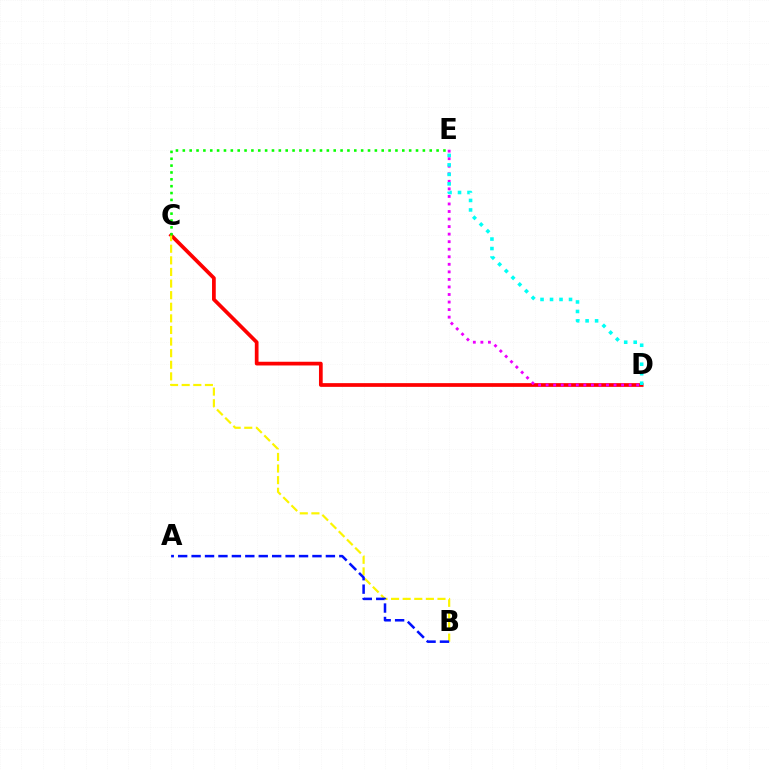{('C', 'D'): [{'color': '#ff0000', 'line_style': 'solid', 'thickness': 2.68}], ('D', 'E'): [{'color': '#ee00ff', 'line_style': 'dotted', 'thickness': 2.05}, {'color': '#00fff6', 'line_style': 'dotted', 'thickness': 2.58}], ('B', 'C'): [{'color': '#fcf500', 'line_style': 'dashed', 'thickness': 1.58}], ('C', 'E'): [{'color': '#08ff00', 'line_style': 'dotted', 'thickness': 1.86}], ('A', 'B'): [{'color': '#0010ff', 'line_style': 'dashed', 'thickness': 1.82}]}